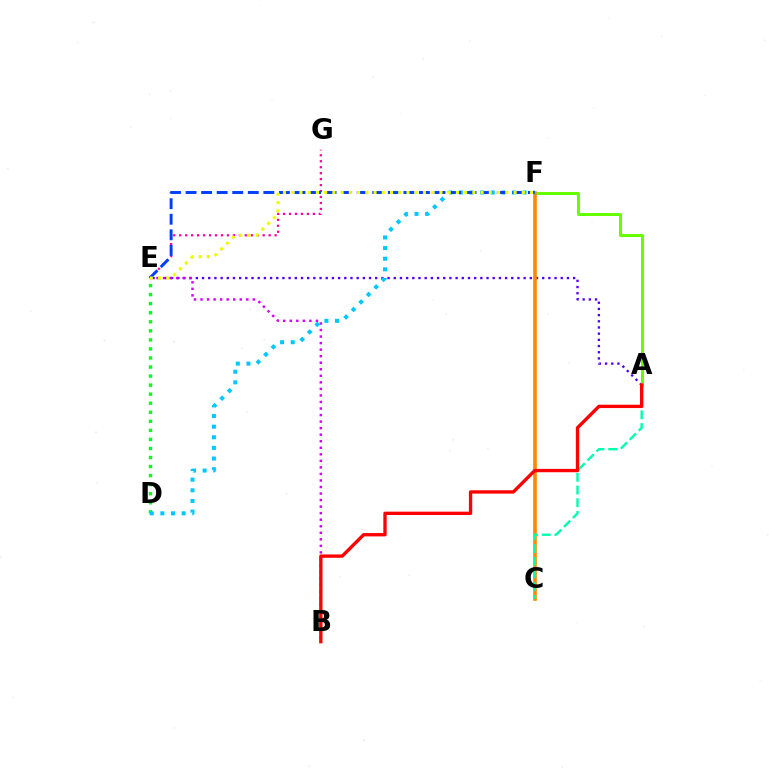{('D', 'E'): [{'color': '#00ff27', 'line_style': 'dotted', 'thickness': 2.46}], ('A', 'E'): [{'color': '#4f00ff', 'line_style': 'dotted', 'thickness': 1.68}], ('A', 'F'): [{'color': '#66ff00', 'line_style': 'solid', 'thickness': 2.17}], ('C', 'F'): [{'color': '#ff8800', 'line_style': 'solid', 'thickness': 2.61}], ('A', 'C'): [{'color': '#00ffaf', 'line_style': 'dashed', 'thickness': 1.73}], ('B', 'E'): [{'color': '#d600ff', 'line_style': 'dotted', 'thickness': 1.78}], ('D', 'F'): [{'color': '#00c7ff', 'line_style': 'dotted', 'thickness': 2.89}], ('E', 'G'): [{'color': '#ff00a0', 'line_style': 'dotted', 'thickness': 1.62}], ('A', 'B'): [{'color': '#ff0000', 'line_style': 'solid', 'thickness': 2.41}], ('E', 'F'): [{'color': '#003fff', 'line_style': 'dashed', 'thickness': 2.11}, {'color': '#eeff00', 'line_style': 'dotted', 'thickness': 2.24}]}